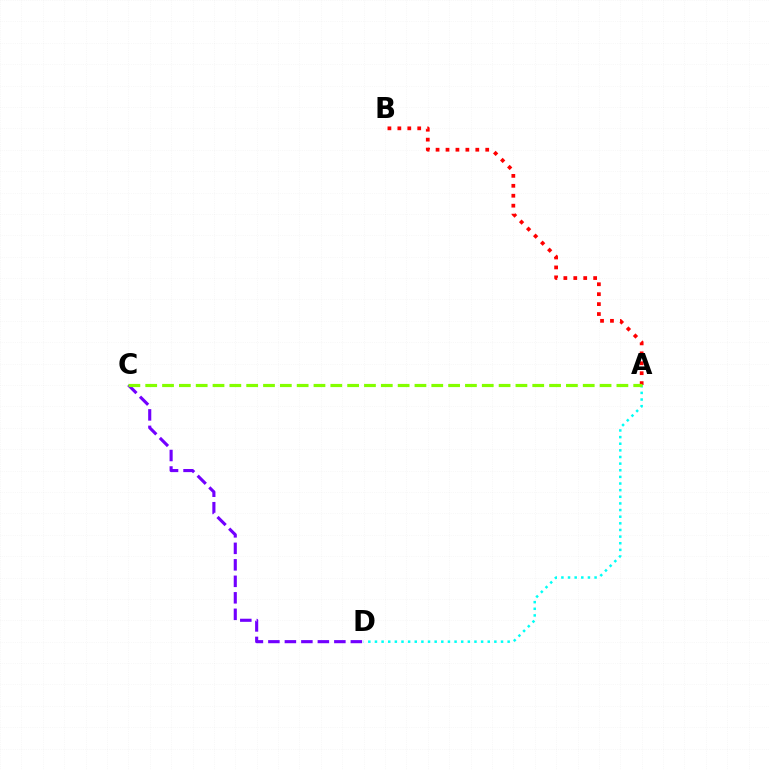{('A', 'B'): [{'color': '#ff0000', 'line_style': 'dotted', 'thickness': 2.7}], ('A', 'D'): [{'color': '#00fff6', 'line_style': 'dotted', 'thickness': 1.8}], ('C', 'D'): [{'color': '#7200ff', 'line_style': 'dashed', 'thickness': 2.24}], ('A', 'C'): [{'color': '#84ff00', 'line_style': 'dashed', 'thickness': 2.29}]}